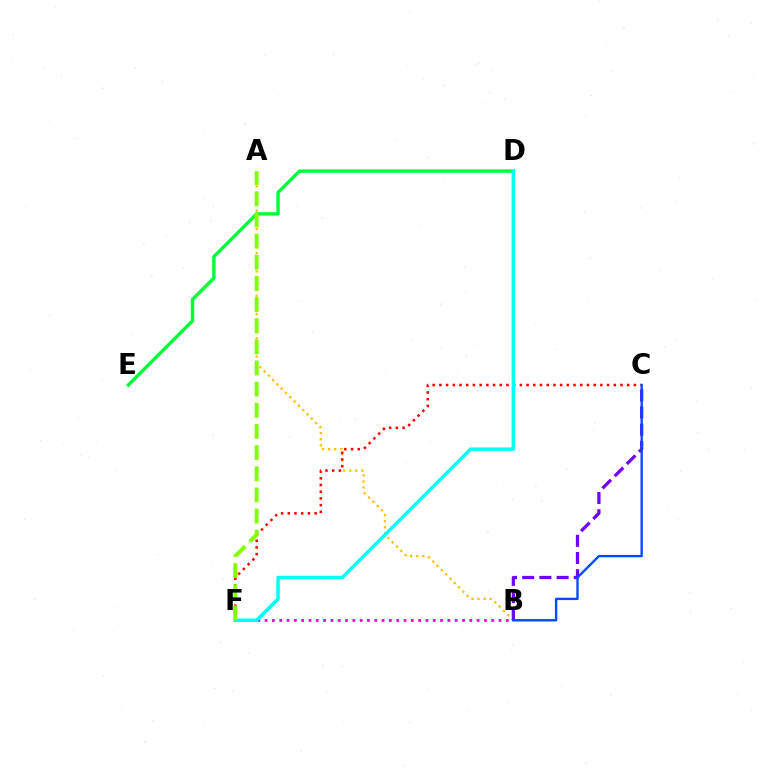{('A', 'B'): [{'color': '#ffbd00', 'line_style': 'dotted', 'thickness': 1.65}], ('B', 'F'): [{'color': '#ff00cf', 'line_style': 'dotted', 'thickness': 1.99}], ('D', 'E'): [{'color': '#00ff39', 'line_style': 'solid', 'thickness': 2.44}], ('B', 'C'): [{'color': '#7200ff', 'line_style': 'dashed', 'thickness': 2.34}, {'color': '#004bff', 'line_style': 'solid', 'thickness': 1.7}], ('C', 'F'): [{'color': '#ff0000', 'line_style': 'dotted', 'thickness': 1.82}], ('D', 'F'): [{'color': '#00fff6', 'line_style': 'solid', 'thickness': 2.48}], ('A', 'F'): [{'color': '#84ff00', 'line_style': 'dashed', 'thickness': 2.87}]}